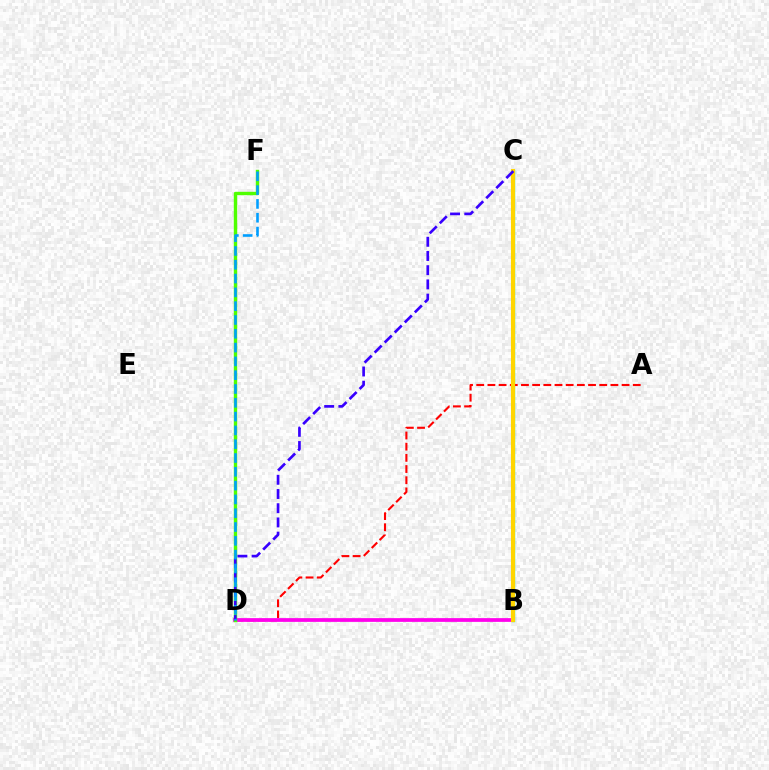{('B', 'C'): [{'color': '#00ff86', 'line_style': 'solid', 'thickness': 2.38}, {'color': '#ffd500', 'line_style': 'solid', 'thickness': 2.96}], ('A', 'D'): [{'color': '#ff0000', 'line_style': 'dashed', 'thickness': 1.52}], ('B', 'D'): [{'color': '#ff00ed', 'line_style': 'solid', 'thickness': 2.69}], ('D', 'F'): [{'color': '#4fff00', 'line_style': 'solid', 'thickness': 2.45}, {'color': '#009eff', 'line_style': 'dashed', 'thickness': 1.88}], ('C', 'D'): [{'color': '#3700ff', 'line_style': 'dashed', 'thickness': 1.93}]}